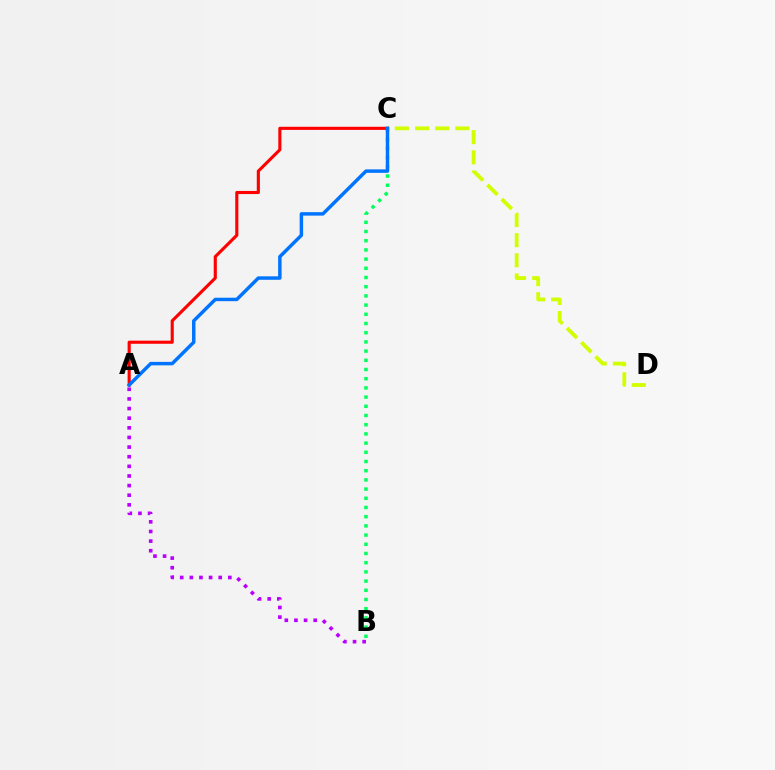{('A', 'B'): [{'color': '#b900ff', 'line_style': 'dotted', 'thickness': 2.62}], ('C', 'D'): [{'color': '#d1ff00', 'line_style': 'dashed', 'thickness': 2.74}], ('B', 'C'): [{'color': '#00ff5c', 'line_style': 'dotted', 'thickness': 2.5}], ('A', 'C'): [{'color': '#ff0000', 'line_style': 'solid', 'thickness': 2.24}, {'color': '#0074ff', 'line_style': 'solid', 'thickness': 2.49}]}